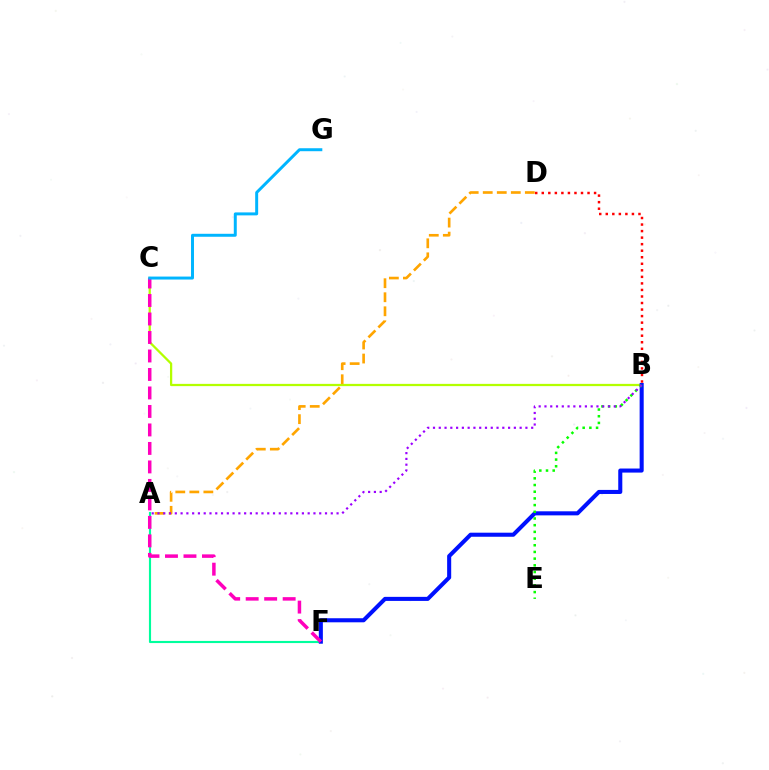{('B', 'C'): [{'color': '#b3ff00', 'line_style': 'solid', 'thickness': 1.63}], ('A', 'D'): [{'color': '#ffa500', 'line_style': 'dashed', 'thickness': 1.91}], ('A', 'F'): [{'color': '#00ff9d', 'line_style': 'solid', 'thickness': 1.54}], ('B', 'F'): [{'color': '#0010ff', 'line_style': 'solid', 'thickness': 2.92}], ('B', 'D'): [{'color': '#ff0000', 'line_style': 'dotted', 'thickness': 1.78}], ('C', 'F'): [{'color': '#ff00bd', 'line_style': 'dashed', 'thickness': 2.51}], ('C', 'G'): [{'color': '#00b5ff', 'line_style': 'solid', 'thickness': 2.14}], ('B', 'E'): [{'color': '#08ff00', 'line_style': 'dotted', 'thickness': 1.82}], ('A', 'B'): [{'color': '#9b00ff', 'line_style': 'dotted', 'thickness': 1.57}]}